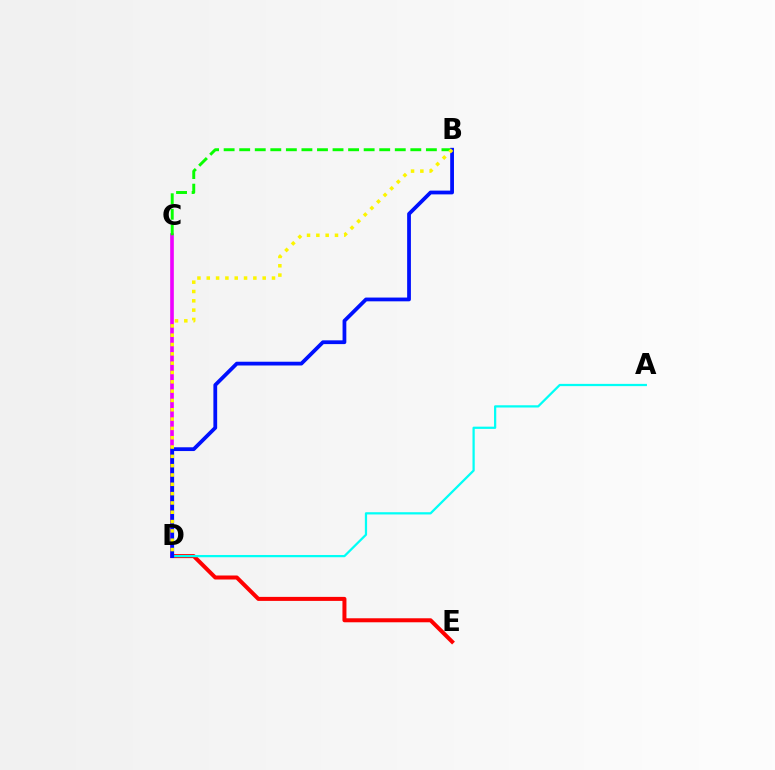{('D', 'E'): [{'color': '#ff0000', 'line_style': 'solid', 'thickness': 2.89}], ('A', 'D'): [{'color': '#00fff6', 'line_style': 'solid', 'thickness': 1.61}], ('C', 'D'): [{'color': '#ee00ff', 'line_style': 'solid', 'thickness': 2.62}], ('B', 'C'): [{'color': '#08ff00', 'line_style': 'dashed', 'thickness': 2.11}], ('B', 'D'): [{'color': '#0010ff', 'line_style': 'solid', 'thickness': 2.71}, {'color': '#fcf500', 'line_style': 'dotted', 'thickness': 2.53}]}